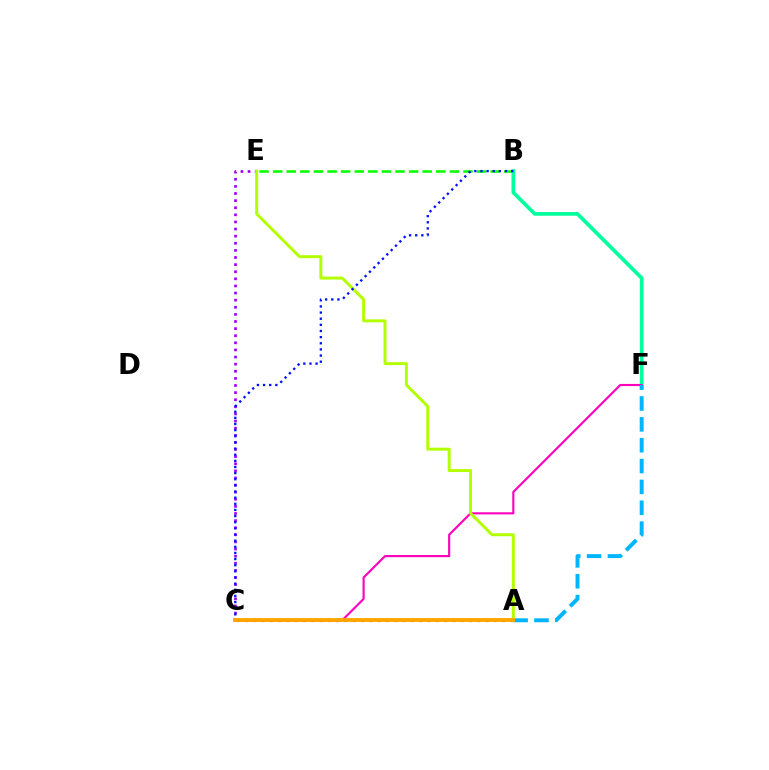{('B', 'E'): [{'color': '#08ff00', 'line_style': 'dashed', 'thickness': 1.85}], ('A', 'C'): [{'color': '#ff0000', 'line_style': 'dotted', 'thickness': 2.25}, {'color': '#ffa500', 'line_style': 'solid', 'thickness': 2.77}], ('B', 'F'): [{'color': '#00ff9d', 'line_style': 'solid', 'thickness': 2.66}], ('C', 'E'): [{'color': '#9b00ff', 'line_style': 'dotted', 'thickness': 1.93}], ('C', 'F'): [{'color': '#ff00bd', 'line_style': 'solid', 'thickness': 1.54}], ('A', 'F'): [{'color': '#00b5ff', 'line_style': 'dashed', 'thickness': 2.83}], ('A', 'E'): [{'color': '#b3ff00', 'line_style': 'solid', 'thickness': 2.13}], ('B', 'C'): [{'color': '#0010ff', 'line_style': 'dotted', 'thickness': 1.67}]}